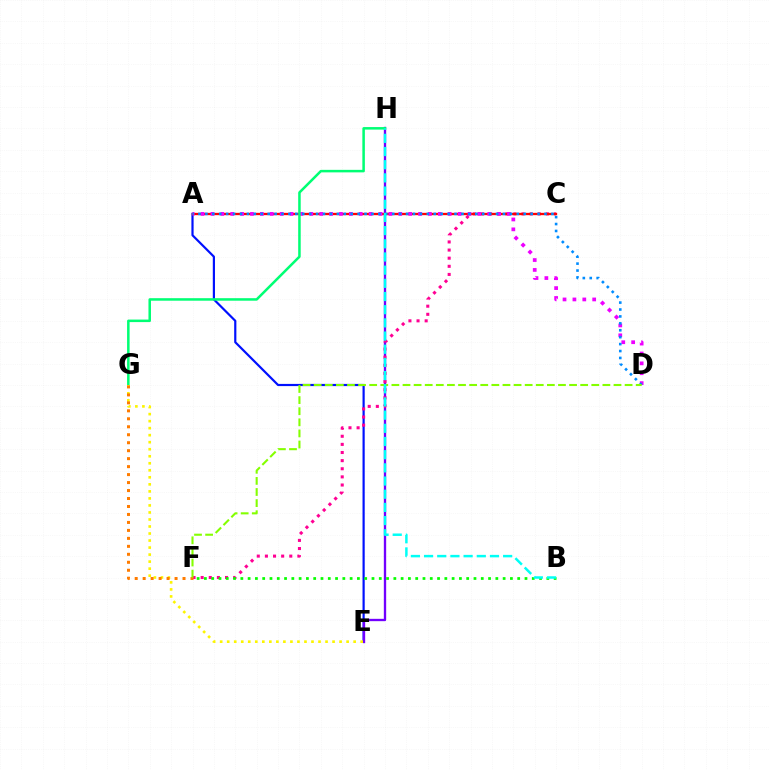{('A', 'E'): [{'color': '#0010ff', 'line_style': 'solid', 'thickness': 1.57}], ('E', 'H'): [{'color': '#7200ff', 'line_style': 'solid', 'thickness': 1.68}], ('C', 'F'): [{'color': '#ff0094', 'line_style': 'dotted', 'thickness': 2.21}], ('A', 'C'): [{'color': '#ff0000', 'line_style': 'solid', 'thickness': 1.67}], ('B', 'F'): [{'color': '#08ff00', 'line_style': 'dotted', 'thickness': 1.98}], ('A', 'D'): [{'color': '#ee00ff', 'line_style': 'dotted', 'thickness': 2.69}, {'color': '#008cff', 'line_style': 'dotted', 'thickness': 1.88}], ('G', 'H'): [{'color': '#00ff74', 'line_style': 'solid', 'thickness': 1.82}], ('E', 'G'): [{'color': '#fcf500', 'line_style': 'dotted', 'thickness': 1.91}], ('F', 'G'): [{'color': '#ff7c00', 'line_style': 'dotted', 'thickness': 2.17}], ('D', 'F'): [{'color': '#84ff00', 'line_style': 'dashed', 'thickness': 1.51}], ('B', 'H'): [{'color': '#00fff6', 'line_style': 'dashed', 'thickness': 1.79}]}